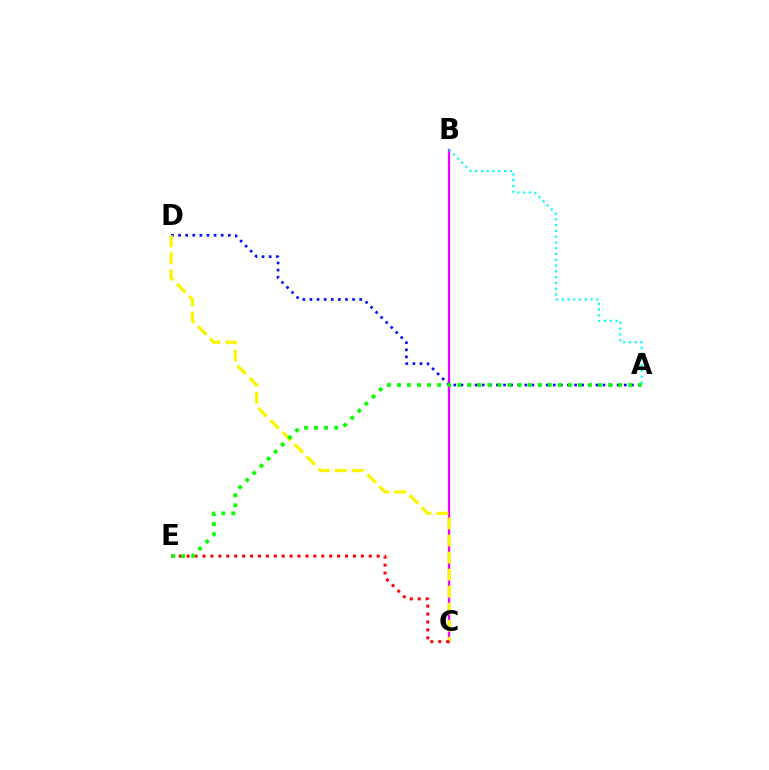{('B', 'C'): [{'color': '#ee00ff', 'line_style': 'solid', 'thickness': 1.64}], ('A', 'D'): [{'color': '#0010ff', 'line_style': 'dotted', 'thickness': 1.93}], ('C', 'D'): [{'color': '#fcf500', 'line_style': 'dashed', 'thickness': 2.32}], ('A', 'B'): [{'color': '#00fff6', 'line_style': 'dotted', 'thickness': 1.57}], ('C', 'E'): [{'color': '#ff0000', 'line_style': 'dotted', 'thickness': 2.15}], ('A', 'E'): [{'color': '#08ff00', 'line_style': 'dotted', 'thickness': 2.73}]}